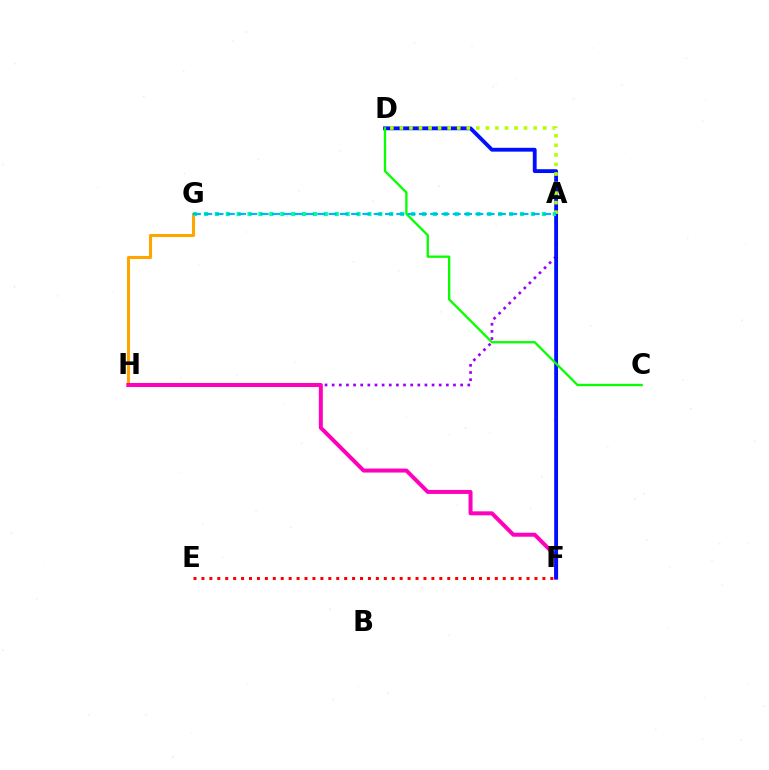{('A', 'H'): [{'color': '#9b00ff', 'line_style': 'dotted', 'thickness': 1.94}], ('G', 'H'): [{'color': '#ffa500', 'line_style': 'solid', 'thickness': 2.2}], ('F', 'H'): [{'color': '#ff00bd', 'line_style': 'solid', 'thickness': 2.87}], ('D', 'F'): [{'color': '#0010ff', 'line_style': 'solid', 'thickness': 2.76}], ('E', 'F'): [{'color': '#ff0000', 'line_style': 'dotted', 'thickness': 2.15}], ('C', 'D'): [{'color': '#08ff00', 'line_style': 'solid', 'thickness': 1.67}], ('A', 'D'): [{'color': '#b3ff00', 'line_style': 'dotted', 'thickness': 2.6}], ('A', 'G'): [{'color': '#00ff9d', 'line_style': 'dotted', 'thickness': 2.96}, {'color': '#00b5ff', 'line_style': 'dashed', 'thickness': 1.53}]}